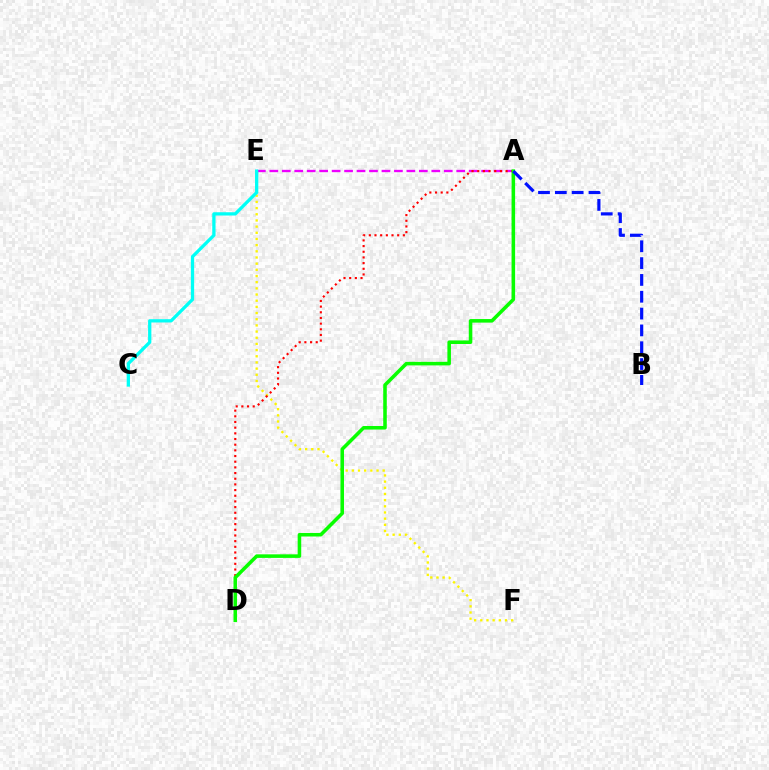{('E', 'F'): [{'color': '#fcf500', 'line_style': 'dotted', 'thickness': 1.68}], ('A', 'E'): [{'color': '#ee00ff', 'line_style': 'dashed', 'thickness': 1.69}], ('A', 'D'): [{'color': '#ff0000', 'line_style': 'dotted', 'thickness': 1.54}, {'color': '#08ff00', 'line_style': 'solid', 'thickness': 2.56}], ('C', 'E'): [{'color': '#00fff6', 'line_style': 'solid', 'thickness': 2.36}], ('A', 'B'): [{'color': '#0010ff', 'line_style': 'dashed', 'thickness': 2.29}]}